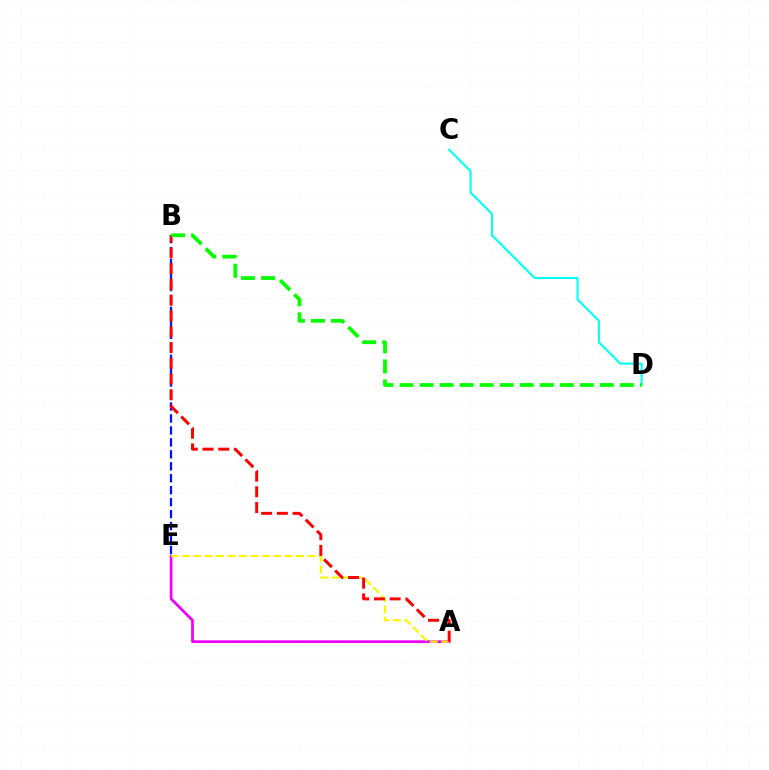{('B', 'E'): [{'color': '#0010ff', 'line_style': 'dashed', 'thickness': 1.62}], ('A', 'E'): [{'color': '#ee00ff', 'line_style': 'solid', 'thickness': 1.96}, {'color': '#fcf500', 'line_style': 'dashed', 'thickness': 1.55}], ('C', 'D'): [{'color': '#00fff6', 'line_style': 'solid', 'thickness': 1.5}], ('A', 'B'): [{'color': '#ff0000', 'line_style': 'dashed', 'thickness': 2.14}], ('B', 'D'): [{'color': '#08ff00', 'line_style': 'dashed', 'thickness': 2.72}]}